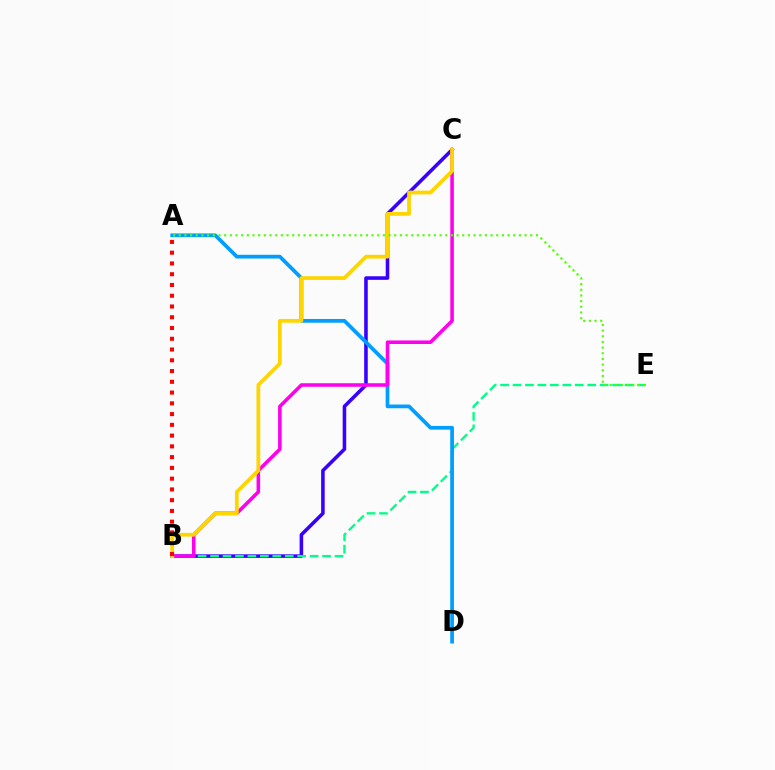{('B', 'C'): [{'color': '#3700ff', 'line_style': 'solid', 'thickness': 2.56}, {'color': '#ff00ed', 'line_style': 'solid', 'thickness': 2.56}, {'color': '#ffd500', 'line_style': 'solid', 'thickness': 2.71}], ('B', 'E'): [{'color': '#00ff86', 'line_style': 'dashed', 'thickness': 1.69}], ('A', 'D'): [{'color': '#009eff', 'line_style': 'solid', 'thickness': 2.68}], ('A', 'B'): [{'color': '#ff0000', 'line_style': 'dotted', 'thickness': 2.92}], ('A', 'E'): [{'color': '#4fff00', 'line_style': 'dotted', 'thickness': 1.54}]}